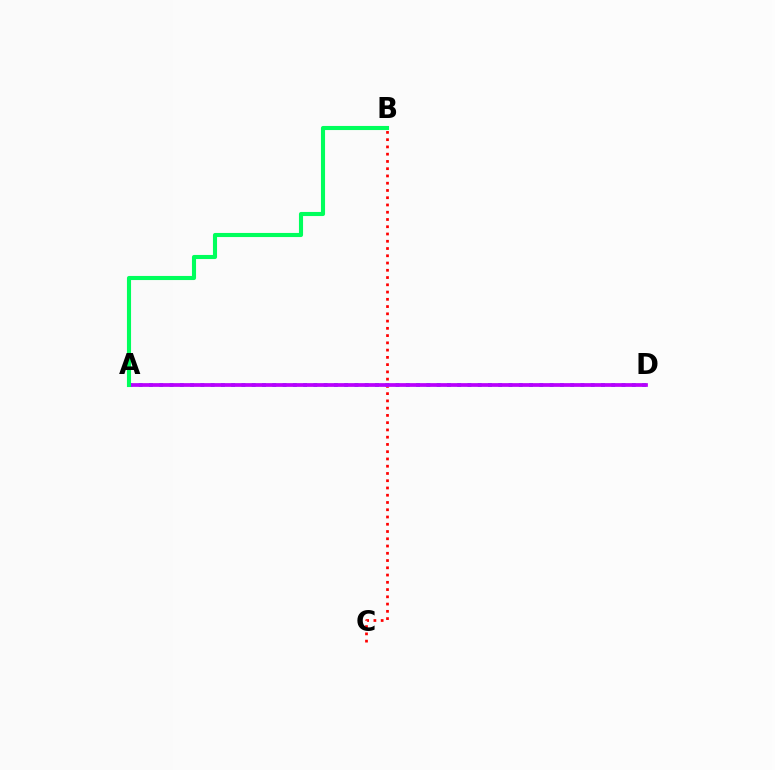{('B', 'C'): [{'color': '#ff0000', 'line_style': 'dotted', 'thickness': 1.97}], ('A', 'D'): [{'color': '#0074ff', 'line_style': 'dotted', 'thickness': 2.79}, {'color': '#d1ff00', 'line_style': 'solid', 'thickness': 1.76}, {'color': '#b900ff', 'line_style': 'solid', 'thickness': 2.68}], ('A', 'B'): [{'color': '#00ff5c', 'line_style': 'solid', 'thickness': 2.95}]}